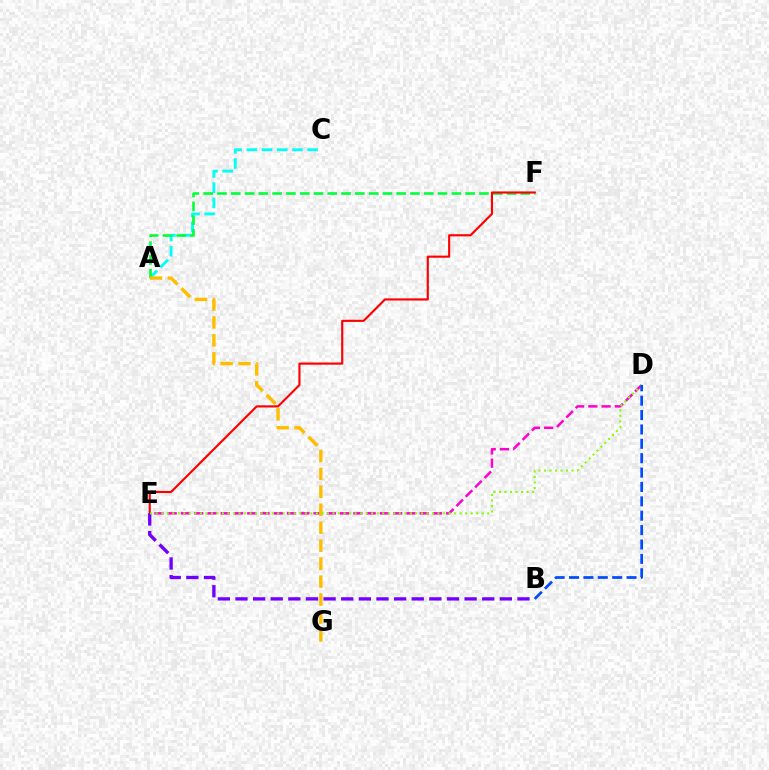{('A', 'C'): [{'color': '#00fff6', 'line_style': 'dashed', 'thickness': 2.06}], ('D', 'E'): [{'color': '#ff00cf', 'line_style': 'dashed', 'thickness': 1.8}, {'color': '#84ff00', 'line_style': 'dotted', 'thickness': 1.5}], ('A', 'F'): [{'color': '#00ff39', 'line_style': 'dashed', 'thickness': 1.87}], ('E', 'F'): [{'color': '#ff0000', 'line_style': 'solid', 'thickness': 1.54}], ('B', 'E'): [{'color': '#7200ff', 'line_style': 'dashed', 'thickness': 2.39}], ('A', 'G'): [{'color': '#ffbd00', 'line_style': 'dashed', 'thickness': 2.44}], ('B', 'D'): [{'color': '#004bff', 'line_style': 'dashed', 'thickness': 1.95}]}